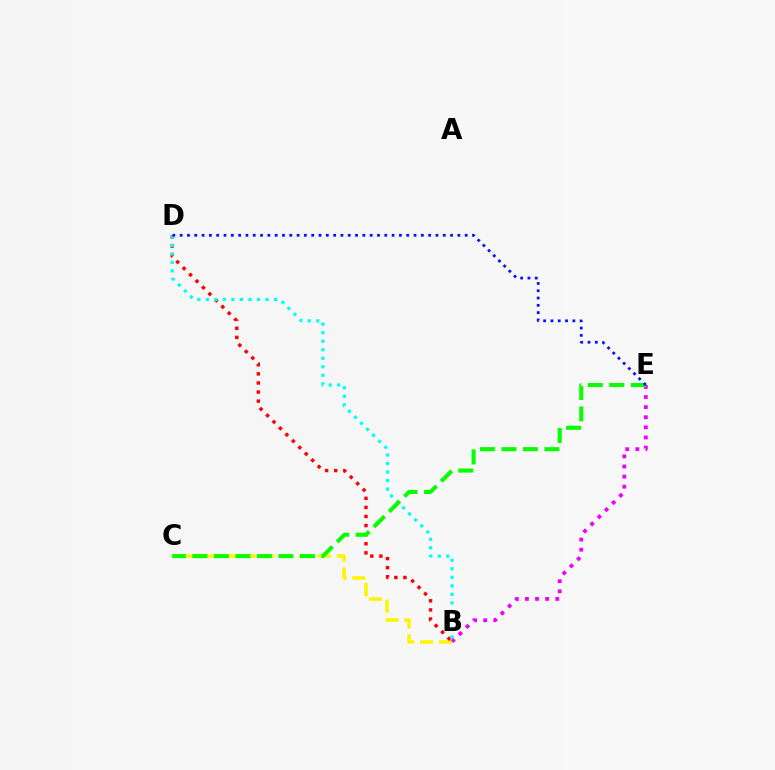{('B', 'C'): [{'color': '#fcf500', 'line_style': 'dashed', 'thickness': 2.56}], ('B', 'D'): [{'color': '#ff0000', 'line_style': 'dotted', 'thickness': 2.47}, {'color': '#00fff6', 'line_style': 'dotted', 'thickness': 2.31}], ('B', 'E'): [{'color': '#ee00ff', 'line_style': 'dotted', 'thickness': 2.75}], ('C', 'E'): [{'color': '#08ff00', 'line_style': 'dashed', 'thickness': 2.92}], ('D', 'E'): [{'color': '#0010ff', 'line_style': 'dotted', 'thickness': 1.99}]}